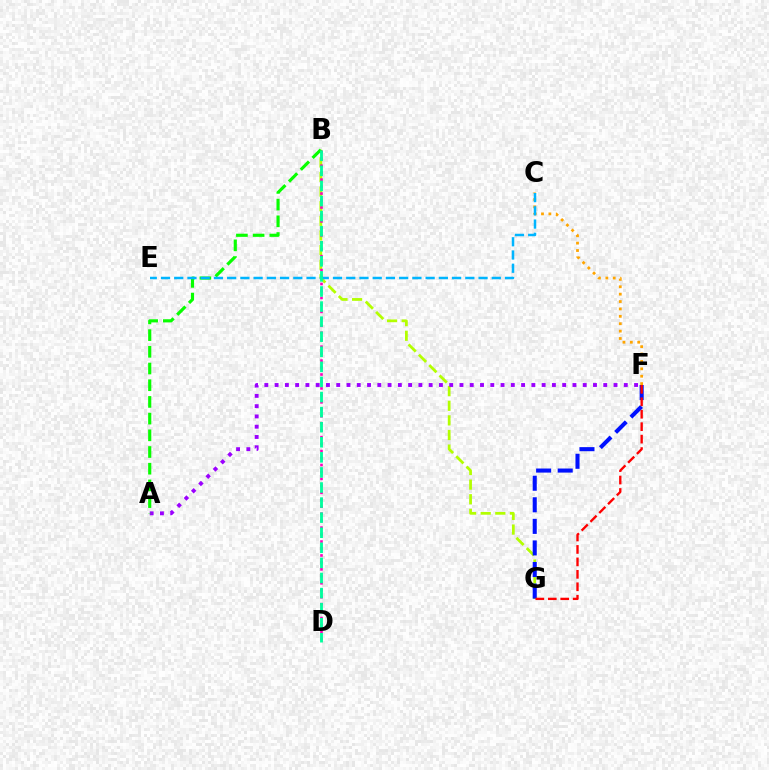{('B', 'G'): [{'color': '#b3ff00', 'line_style': 'dashed', 'thickness': 1.99}], ('A', 'F'): [{'color': '#9b00ff', 'line_style': 'dotted', 'thickness': 2.79}], ('B', 'D'): [{'color': '#ff00bd', 'line_style': 'dotted', 'thickness': 1.89}, {'color': '#00ff9d', 'line_style': 'dashed', 'thickness': 2.05}], ('C', 'F'): [{'color': '#ffa500', 'line_style': 'dotted', 'thickness': 2.01}], ('A', 'B'): [{'color': '#08ff00', 'line_style': 'dashed', 'thickness': 2.27}], ('F', 'G'): [{'color': '#0010ff', 'line_style': 'dashed', 'thickness': 2.93}, {'color': '#ff0000', 'line_style': 'dashed', 'thickness': 1.69}], ('C', 'E'): [{'color': '#00b5ff', 'line_style': 'dashed', 'thickness': 1.8}]}